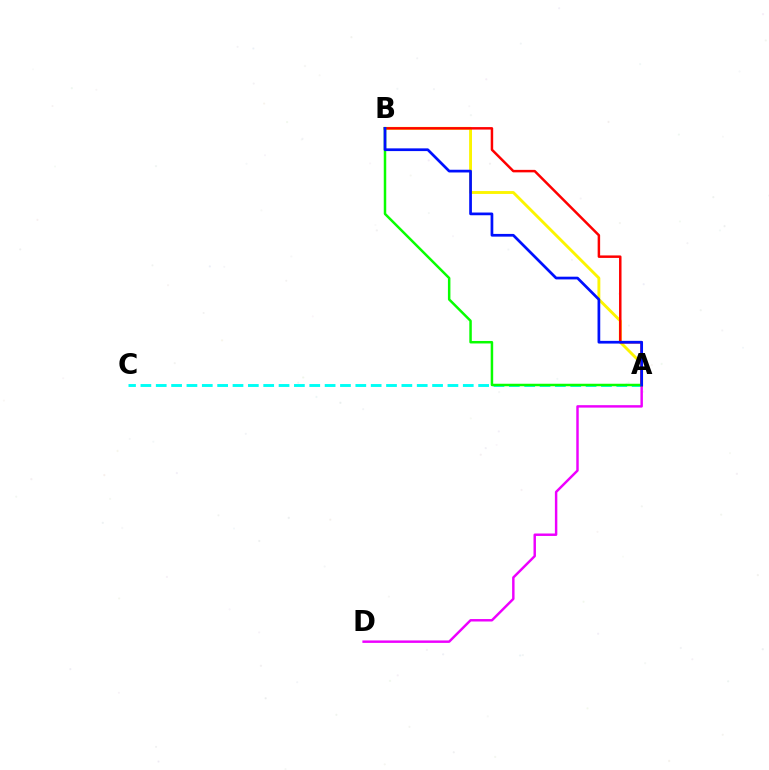{('A', 'B'): [{'color': '#fcf500', 'line_style': 'solid', 'thickness': 2.07}, {'color': '#ff0000', 'line_style': 'solid', 'thickness': 1.79}, {'color': '#08ff00', 'line_style': 'solid', 'thickness': 1.79}, {'color': '#0010ff', 'line_style': 'solid', 'thickness': 1.96}], ('A', 'C'): [{'color': '#00fff6', 'line_style': 'dashed', 'thickness': 2.09}], ('A', 'D'): [{'color': '#ee00ff', 'line_style': 'solid', 'thickness': 1.76}]}